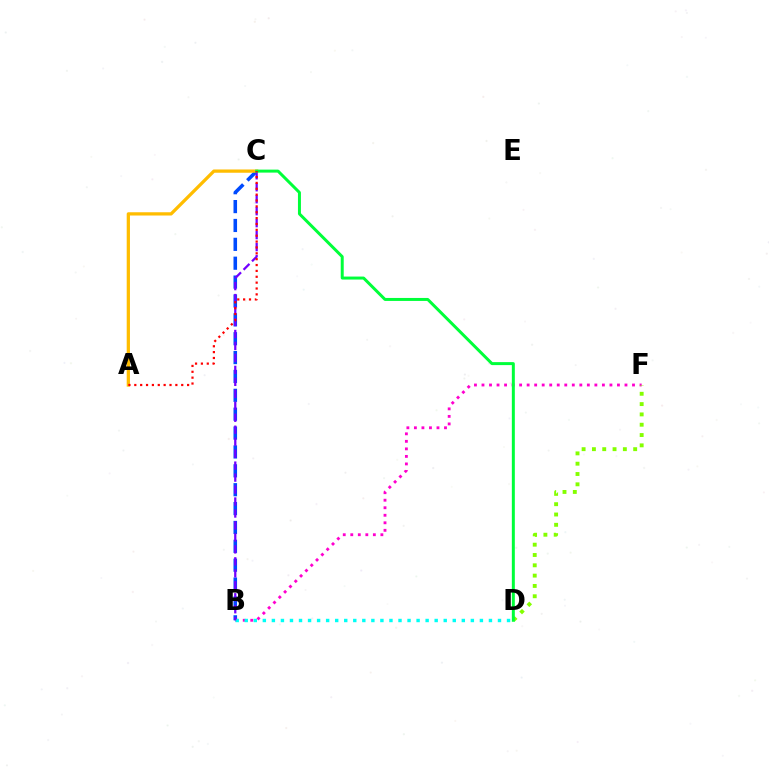{('B', 'F'): [{'color': '#ff00cf', 'line_style': 'dotted', 'thickness': 2.04}], ('B', 'C'): [{'color': '#004bff', 'line_style': 'dashed', 'thickness': 2.56}, {'color': '#7200ff', 'line_style': 'dashed', 'thickness': 1.63}], ('D', 'F'): [{'color': '#84ff00', 'line_style': 'dotted', 'thickness': 2.8}], ('B', 'D'): [{'color': '#00fff6', 'line_style': 'dotted', 'thickness': 2.46}], ('A', 'C'): [{'color': '#ffbd00', 'line_style': 'solid', 'thickness': 2.35}, {'color': '#ff0000', 'line_style': 'dotted', 'thickness': 1.59}], ('C', 'D'): [{'color': '#00ff39', 'line_style': 'solid', 'thickness': 2.15}]}